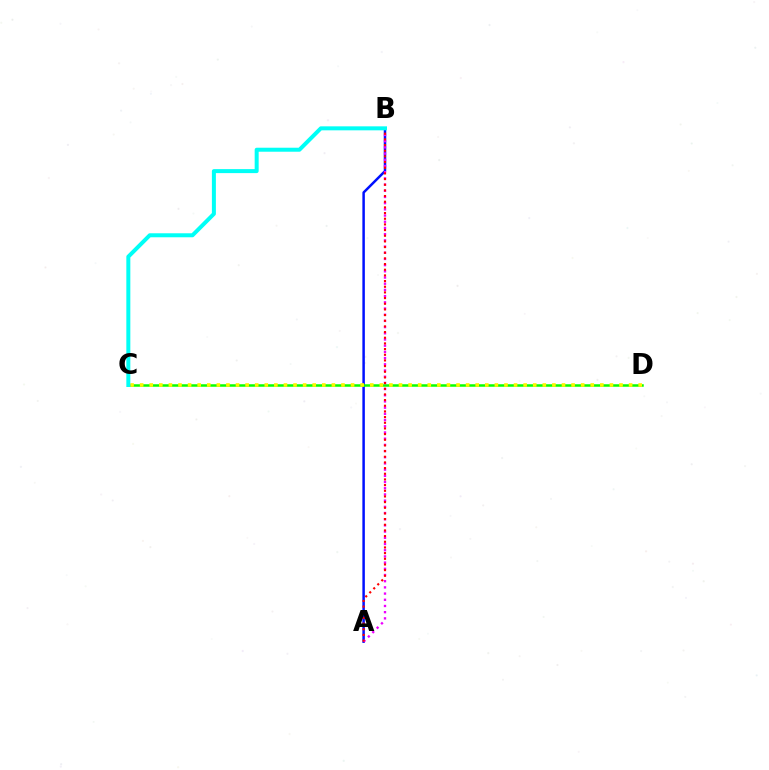{('A', 'B'): [{'color': '#0010ff', 'line_style': 'solid', 'thickness': 1.79}, {'color': '#ee00ff', 'line_style': 'dotted', 'thickness': 1.68}, {'color': '#ff0000', 'line_style': 'dotted', 'thickness': 1.54}], ('C', 'D'): [{'color': '#08ff00', 'line_style': 'solid', 'thickness': 1.8}, {'color': '#fcf500', 'line_style': 'dotted', 'thickness': 2.6}], ('B', 'C'): [{'color': '#00fff6', 'line_style': 'solid', 'thickness': 2.88}]}